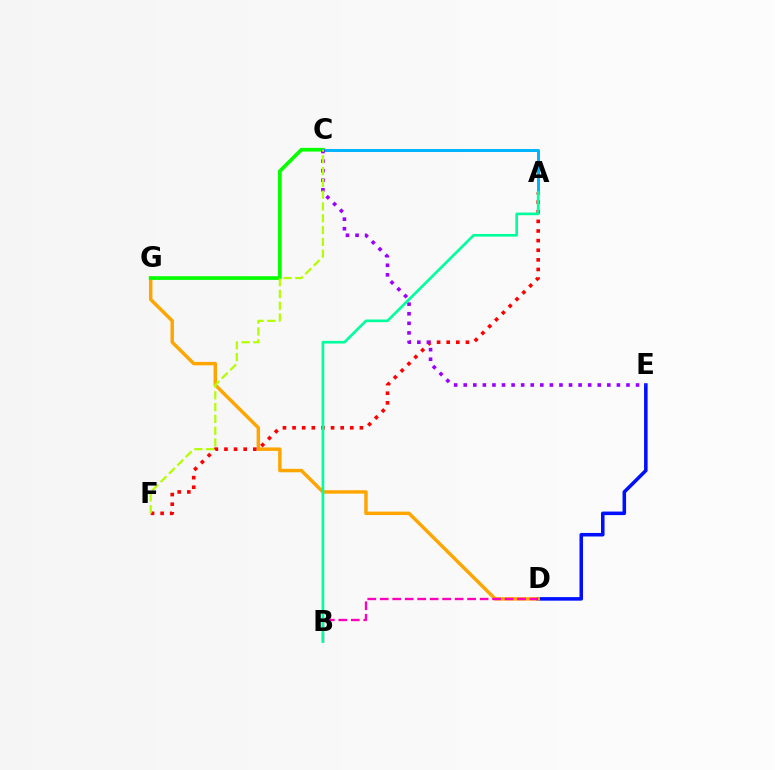{('D', 'E'): [{'color': '#0010ff', 'line_style': 'solid', 'thickness': 2.55}], ('D', 'G'): [{'color': '#ffa500', 'line_style': 'solid', 'thickness': 2.48}], ('B', 'D'): [{'color': '#ff00bd', 'line_style': 'dashed', 'thickness': 1.7}], ('A', 'F'): [{'color': '#ff0000', 'line_style': 'dotted', 'thickness': 2.61}], ('C', 'G'): [{'color': '#08ff00', 'line_style': 'solid', 'thickness': 2.67}], ('A', 'C'): [{'color': '#00b5ff', 'line_style': 'solid', 'thickness': 2.17}], ('C', 'E'): [{'color': '#9b00ff', 'line_style': 'dotted', 'thickness': 2.6}], ('A', 'B'): [{'color': '#00ff9d', 'line_style': 'solid', 'thickness': 1.91}], ('C', 'F'): [{'color': '#b3ff00', 'line_style': 'dashed', 'thickness': 1.6}]}